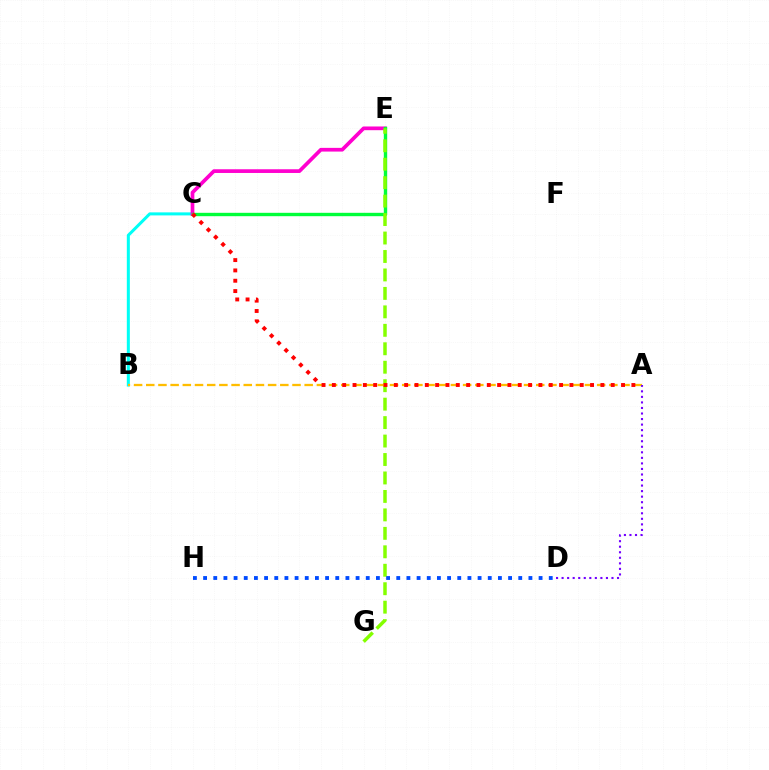{('B', 'C'): [{'color': '#00fff6', 'line_style': 'solid', 'thickness': 2.19}], ('C', 'E'): [{'color': '#ff00cf', 'line_style': 'solid', 'thickness': 2.67}, {'color': '#00ff39', 'line_style': 'solid', 'thickness': 2.43}], ('E', 'G'): [{'color': '#84ff00', 'line_style': 'dashed', 'thickness': 2.51}], ('A', 'B'): [{'color': '#ffbd00', 'line_style': 'dashed', 'thickness': 1.66}], ('A', 'C'): [{'color': '#ff0000', 'line_style': 'dotted', 'thickness': 2.81}], ('A', 'D'): [{'color': '#7200ff', 'line_style': 'dotted', 'thickness': 1.51}], ('D', 'H'): [{'color': '#004bff', 'line_style': 'dotted', 'thickness': 2.76}]}